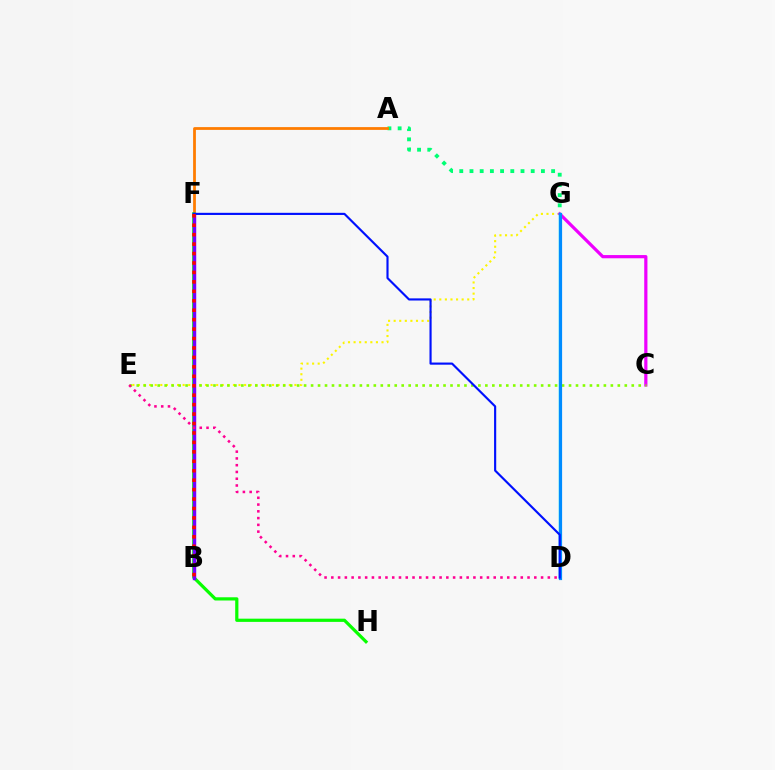{('E', 'G'): [{'color': '#fcf500', 'line_style': 'dotted', 'thickness': 1.52}], ('A', 'G'): [{'color': '#00ff74', 'line_style': 'dotted', 'thickness': 2.77}], ('A', 'F'): [{'color': '#ff7c00', 'line_style': 'solid', 'thickness': 2.0}], ('F', 'H'): [{'color': '#08ff00', 'line_style': 'solid', 'thickness': 2.31}], ('C', 'G'): [{'color': '#ee00ff', 'line_style': 'solid', 'thickness': 2.31}], ('B', 'F'): [{'color': '#7200ff', 'line_style': 'solid', 'thickness': 2.47}, {'color': '#ff0000', 'line_style': 'dotted', 'thickness': 2.57}], ('D', 'G'): [{'color': '#00fff6', 'line_style': 'solid', 'thickness': 1.76}, {'color': '#008cff', 'line_style': 'solid', 'thickness': 2.29}], ('C', 'E'): [{'color': '#84ff00', 'line_style': 'dotted', 'thickness': 1.89}], ('D', 'F'): [{'color': '#0010ff', 'line_style': 'solid', 'thickness': 1.54}], ('D', 'E'): [{'color': '#ff0094', 'line_style': 'dotted', 'thickness': 1.84}]}